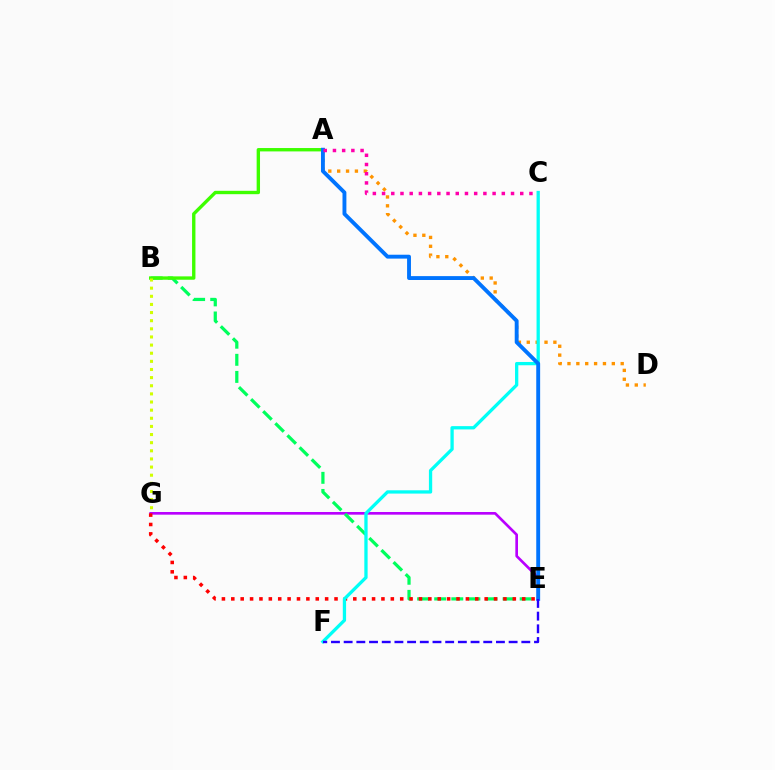{('E', 'G'): [{'color': '#b900ff', 'line_style': 'solid', 'thickness': 1.92}, {'color': '#ff0000', 'line_style': 'dotted', 'thickness': 2.55}], ('A', 'D'): [{'color': '#ff9400', 'line_style': 'dotted', 'thickness': 2.41}], ('B', 'E'): [{'color': '#00ff5c', 'line_style': 'dashed', 'thickness': 2.32}], ('A', 'B'): [{'color': '#3dff00', 'line_style': 'solid', 'thickness': 2.43}], ('C', 'F'): [{'color': '#00fff6', 'line_style': 'solid', 'thickness': 2.37}], ('B', 'G'): [{'color': '#d1ff00', 'line_style': 'dotted', 'thickness': 2.21}], ('A', 'E'): [{'color': '#0074ff', 'line_style': 'solid', 'thickness': 2.8}], ('E', 'F'): [{'color': '#2500ff', 'line_style': 'dashed', 'thickness': 1.72}], ('A', 'C'): [{'color': '#ff00ac', 'line_style': 'dotted', 'thickness': 2.5}]}